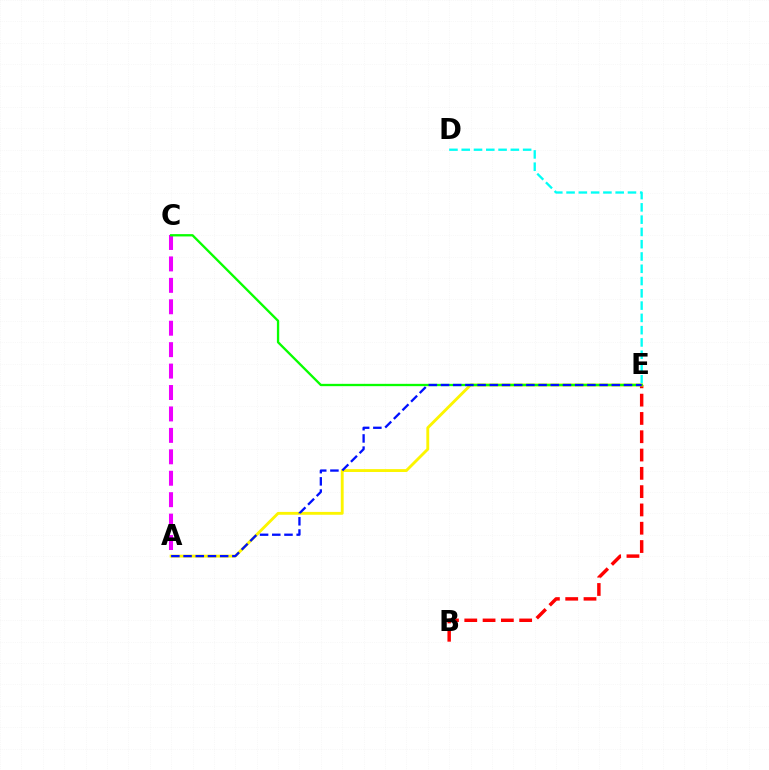{('D', 'E'): [{'color': '#00fff6', 'line_style': 'dashed', 'thickness': 1.67}], ('B', 'E'): [{'color': '#ff0000', 'line_style': 'dashed', 'thickness': 2.49}], ('A', 'E'): [{'color': '#fcf500', 'line_style': 'solid', 'thickness': 2.06}, {'color': '#0010ff', 'line_style': 'dashed', 'thickness': 1.66}], ('A', 'C'): [{'color': '#ee00ff', 'line_style': 'dashed', 'thickness': 2.91}], ('C', 'E'): [{'color': '#08ff00', 'line_style': 'solid', 'thickness': 1.67}]}